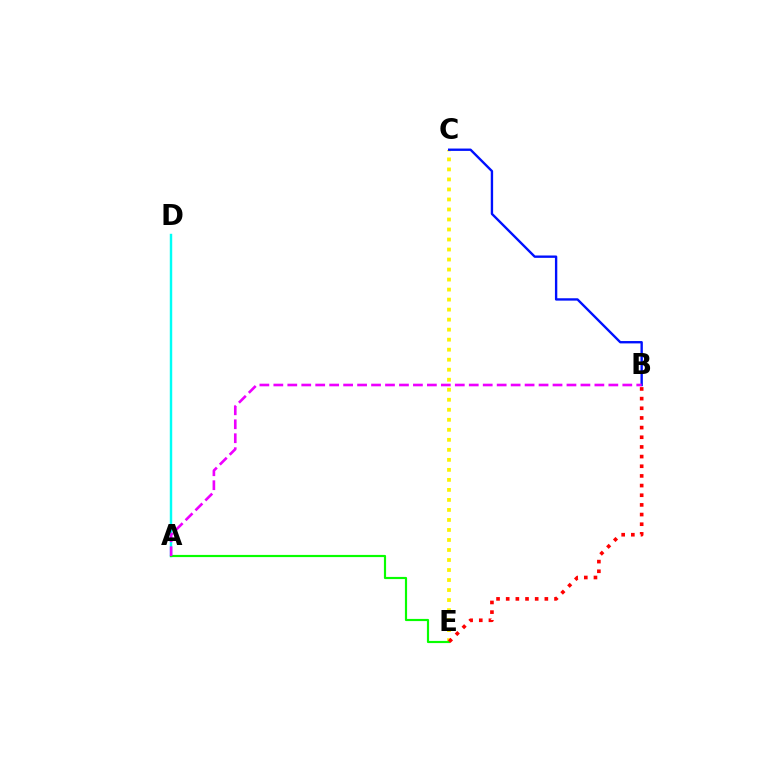{('C', 'E'): [{'color': '#fcf500', 'line_style': 'dotted', 'thickness': 2.72}], ('A', 'D'): [{'color': '#00fff6', 'line_style': 'solid', 'thickness': 1.75}], ('A', 'E'): [{'color': '#08ff00', 'line_style': 'solid', 'thickness': 1.56}], ('B', 'E'): [{'color': '#ff0000', 'line_style': 'dotted', 'thickness': 2.63}], ('B', 'C'): [{'color': '#0010ff', 'line_style': 'solid', 'thickness': 1.7}], ('A', 'B'): [{'color': '#ee00ff', 'line_style': 'dashed', 'thickness': 1.9}]}